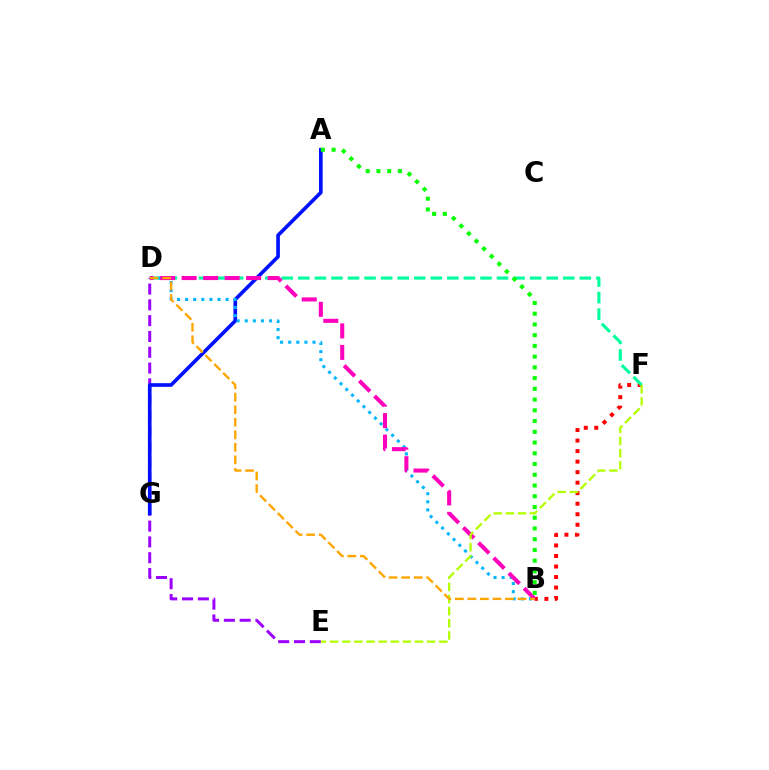{('B', 'F'): [{'color': '#ff0000', 'line_style': 'dotted', 'thickness': 2.86}], ('D', 'F'): [{'color': '#00ff9d', 'line_style': 'dashed', 'thickness': 2.25}], ('D', 'E'): [{'color': '#9b00ff', 'line_style': 'dashed', 'thickness': 2.15}], ('A', 'G'): [{'color': '#0010ff', 'line_style': 'solid', 'thickness': 2.62}], ('B', 'D'): [{'color': '#00b5ff', 'line_style': 'dotted', 'thickness': 2.2}, {'color': '#ff00bd', 'line_style': 'dashed', 'thickness': 2.92}, {'color': '#ffa500', 'line_style': 'dashed', 'thickness': 1.7}], ('A', 'B'): [{'color': '#08ff00', 'line_style': 'dotted', 'thickness': 2.92}], ('E', 'F'): [{'color': '#b3ff00', 'line_style': 'dashed', 'thickness': 1.65}]}